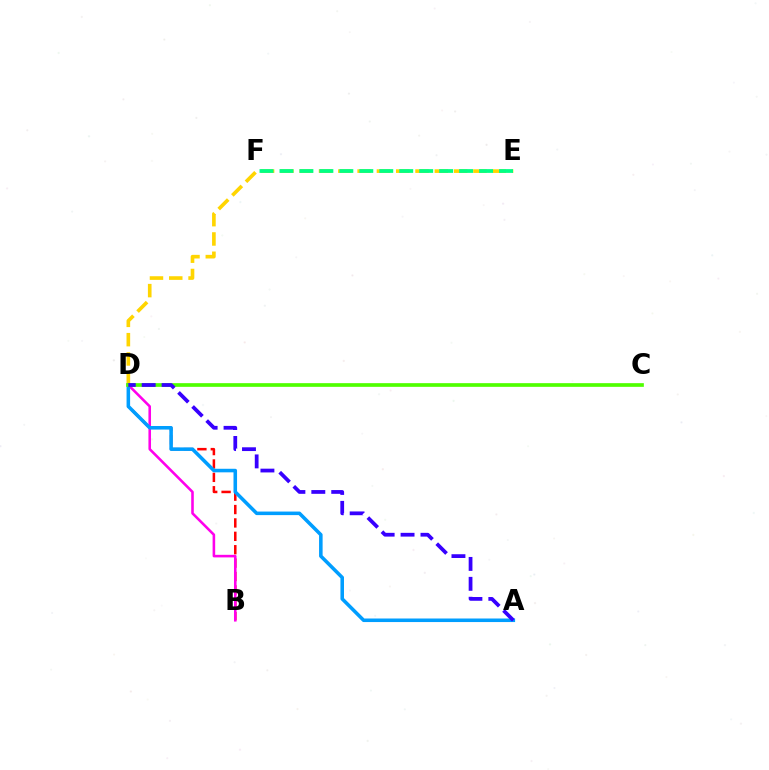{('B', 'D'): [{'color': '#ff0000', 'line_style': 'dashed', 'thickness': 1.82}, {'color': '#ff00ed', 'line_style': 'solid', 'thickness': 1.85}], ('D', 'E'): [{'color': '#ffd500', 'line_style': 'dashed', 'thickness': 2.62}], ('A', 'D'): [{'color': '#009eff', 'line_style': 'solid', 'thickness': 2.56}, {'color': '#3700ff', 'line_style': 'dashed', 'thickness': 2.71}], ('C', 'D'): [{'color': '#4fff00', 'line_style': 'solid', 'thickness': 2.65}], ('E', 'F'): [{'color': '#00ff86', 'line_style': 'dashed', 'thickness': 2.71}]}